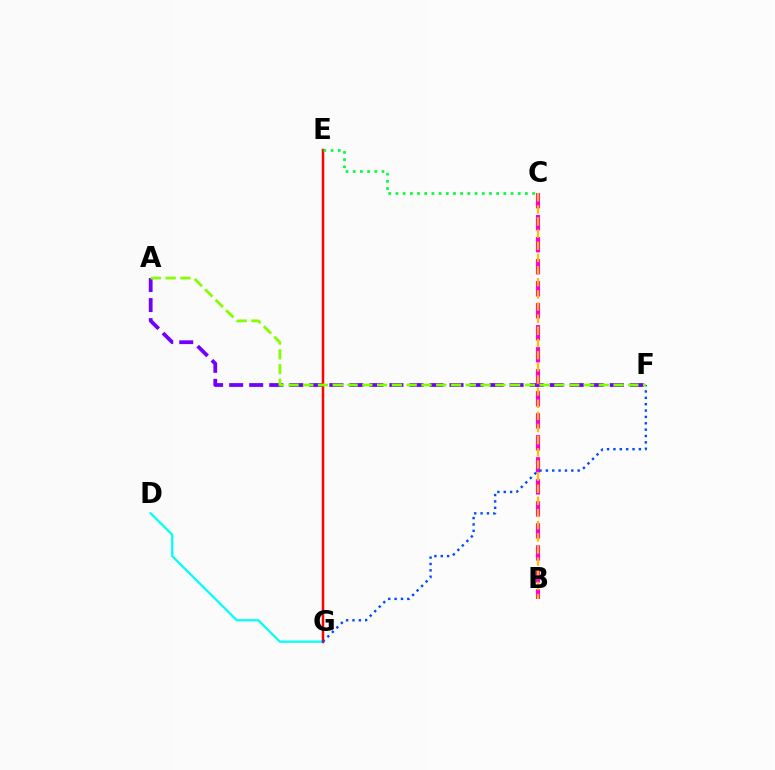{('D', 'G'): [{'color': '#00fff6', 'line_style': 'solid', 'thickness': 1.62}], ('A', 'F'): [{'color': '#7200ff', 'line_style': 'dashed', 'thickness': 2.72}, {'color': '#84ff00', 'line_style': 'dashed', 'thickness': 2.01}], ('E', 'G'): [{'color': '#ff0000', 'line_style': 'solid', 'thickness': 1.79}], ('C', 'E'): [{'color': '#00ff39', 'line_style': 'dotted', 'thickness': 1.95}], ('B', 'C'): [{'color': '#ff00cf', 'line_style': 'dashed', 'thickness': 2.99}, {'color': '#ffbd00', 'line_style': 'dashed', 'thickness': 1.65}], ('F', 'G'): [{'color': '#004bff', 'line_style': 'dotted', 'thickness': 1.73}]}